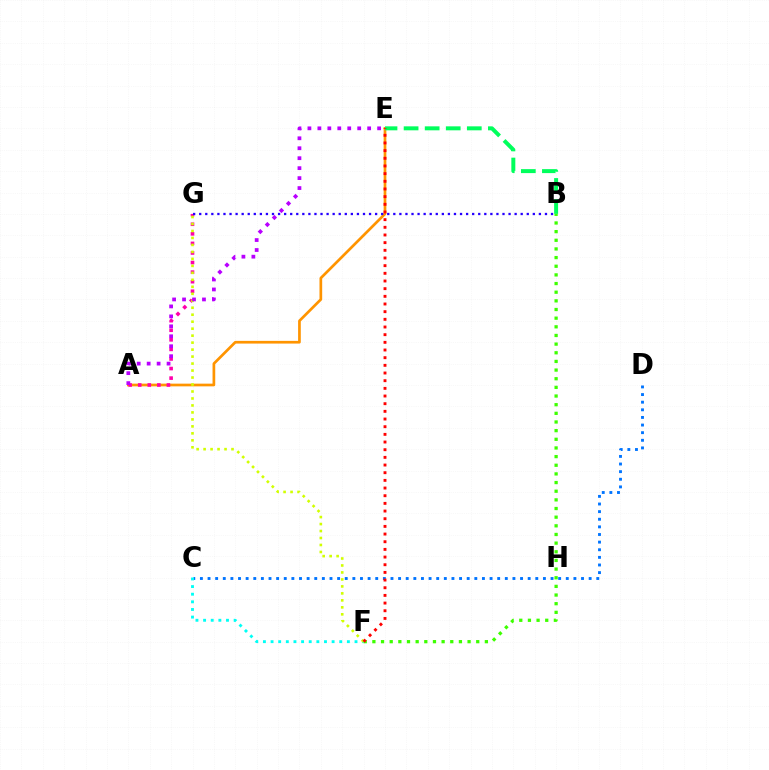{('C', 'D'): [{'color': '#0074ff', 'line_style': 'dotted', 'thickness': 2.07}], ('C', 'F'): [{'color': '#00fff6', 'line_style': 'dotted', 'thickness': 2.07}], ('A', 'E'): [{'color': '#ff9400', 'line_style': 'solid', 'thickness': 1.94}, {'color': '#b900ff', 'line_style': 'dotted', 'thickness': 2.71}], ('A', 'G'): [{'color': '#ff00ac', 'line_style': 'dotted', 'thickness': 2.6}], ('B', 'G'): [{'color': '#2500ff', 'line_style': 'dotted', 'thickness': 1.65}], ('F', 'G'): [{'color': '#d1ff00', 'line_style': 'dotted', 'thickness': 1.9}], ('B', 'E'): [{'color': '#00ff5c', 'line_style': 'dashed', 'thickness': 2.86}], ('B', 'F'): [{'color': '#3dff00', 'line_style': 'dotted', 'thickness': 2.35}], ('E', 'F'): [{'color': '#ff0000', 'line_style': 'dotted', 'thickness': 2.08}]}